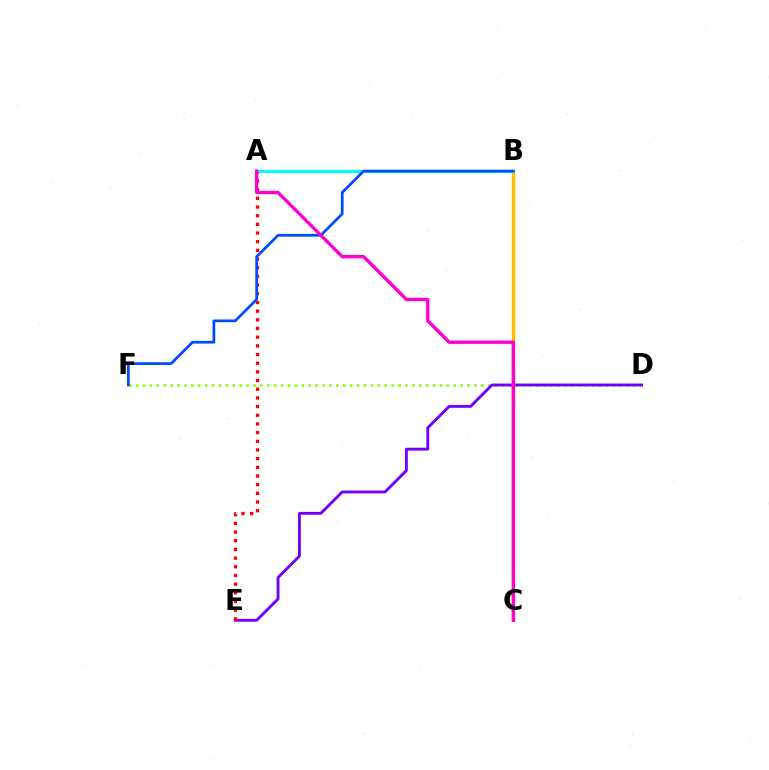{('D', 'F'): [{'color': '#84ff00', 'line_style': 'dotted', 'thickness': 1.88}], ('A', 'B'): [{'color': '#00ff39', 'line_style': 'dashed', 'thickness': 1.86}, {'color': '#00fff6', 'line_style': 'solid', 'thickness': 2.25}], ('D', 'E'): [{'color': '#7200ff', 'line_style': 'solid', 'thickness': 2.06}], ('A', 'E'): [{'color': '#ff0000', 'line_style': 'dotted', 'thickness': 2.36}], ('B', 'C'): [{'color': '#ffbd00', 'line_style': 'solid', 'thickness': 2.46}], ('B', 'F'): [{'color': '#004bff', 'line_style': 'solid', 'thickness': 1.97}], ('A', 'C'): [{'color': '#ff00cf', 'line_style': 'solid', 'thickness': 2.4}]}